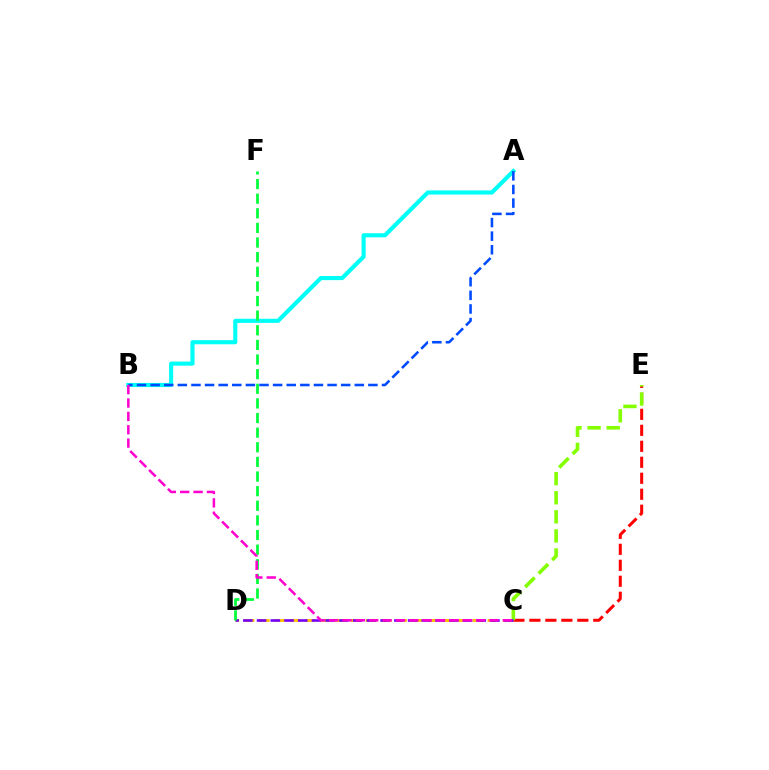{('C', 'D'): [{'color': '#ffbd00', 'line_style': 'dashed', 'thickness': 2.07}, {'color': '#7200ff', 'line_style': 'dashed', 'thickness': 1.87}], ('A', 'B'): [{'color': '#00fff6', 'line_style': 'solid', 'thickness': 2.97}, {'color': '#004bff', 'line_style': 'dashed', 'thickness': 1.85}], ('C', 'E'): [{'color': '#ff0000', 'line_style': 'dashed', 'thickness': 2.17}, {'color': '#84ff00', 'line_style': 'dashed', 'thickness': 2.59}], ('D', 'F'): [{'color': '#00ff39', 'line_style': 'dashed', 'thickness': 1.99}], ('B', 'C'): [{'color': '#ff00cf', 'line_style': 'dashed', 'thickness': 1.82}]}